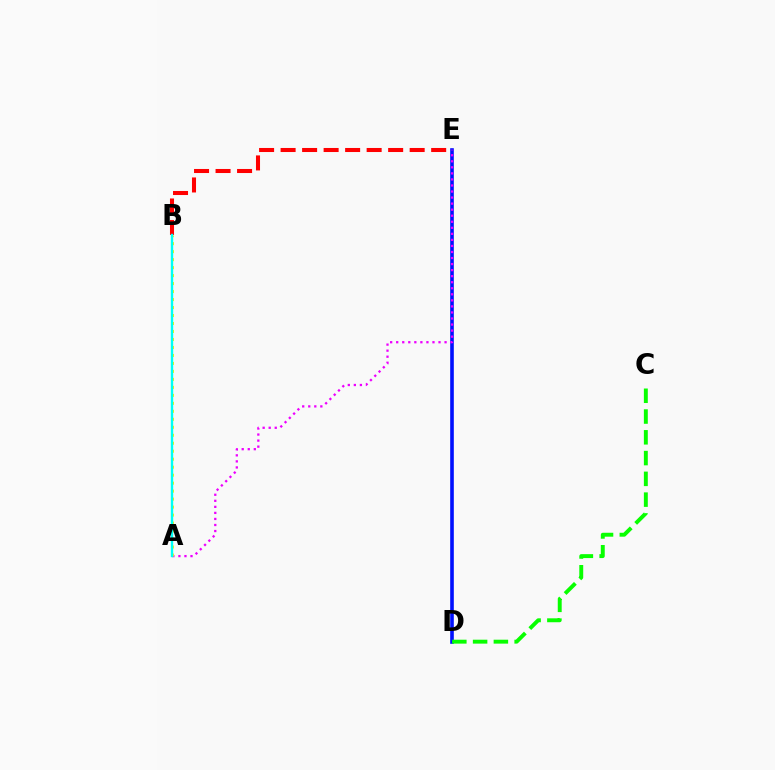{('D', 'E'): [{'color': '#0010ff', 'line_style': 'solid', 'thickness': 2.61}], ('A', 'E'): [{'color': '#ee00ff', 'line_style': 'dotted', 'thickness': 1.64}], ('A', 'B'): [{'color': '#fcf500', 'line_style': 'dotted', 'thickness': 2.17}, {'color': '#00fff6', 'line_style': 'solid', 'thickness': 1.72}], ('B', 'E'): [{'color': '#ff0000', 'line_style': 'dashed', 'thickness': 2.92}], ('C', 'D'): [{'color': '#08ff00', 'line_style': 'dashed', 'thickness': 2.82}]}